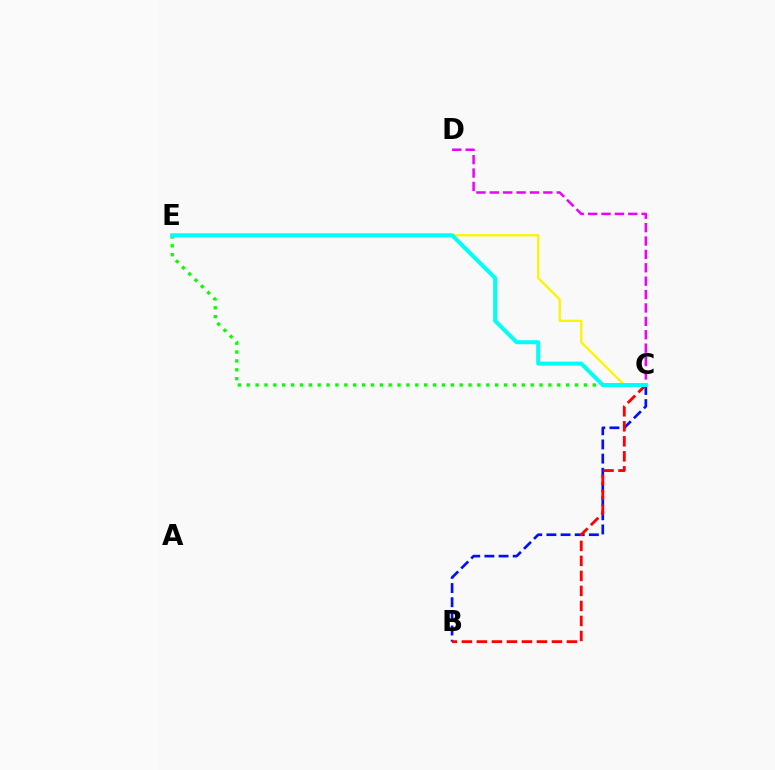{('B', 'C'): [{'color': '#0010ff', 'line_style': 'dashed', 'thickness': 1.92}, {'color': '#ff0000', 'line_style': 'dashed', 'thickness': 2.04}], ('C', 'E'): [{'color': '#08ff00', 'line_style': 'dotted', 'thickness': 2.41}, {'color': '#fcf500', 'line_style': 'solid', 'thickness': 1.66}, {'color': '#00fff6', 'line_style': 'solid', 'thickness': 2.88}], ('C', 'D'): [{'color': '#ee00ff', 'line_style': 'dashed', 'thickness': 1.82}]}